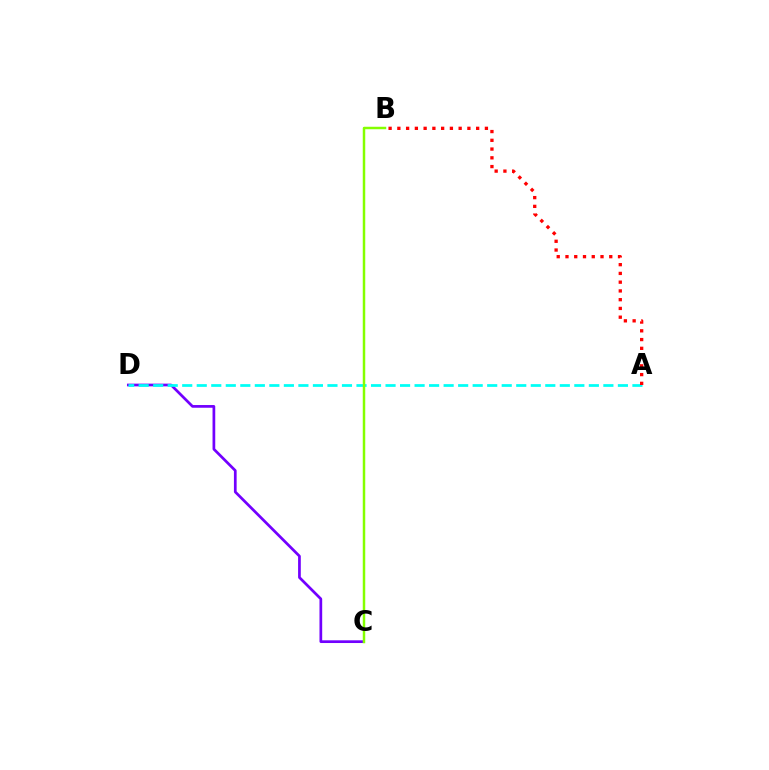{('C', 'D'): [{'color': '#7200ff', 'line_style': 'solid', 'thickness': 1.96}], ('A', 'D'): [{'color': '#00fff6', 'line_style': 'dashed', 'thickness': 1.97}], ('B', 'C'): [{'color': '#84ff00', 'line_style': 'solid', 'thickness': 1.79}], ('A', 'B'): [{'color': '#ff0000', 'line_style': 'dotted', 'thickness': 2.38}]}